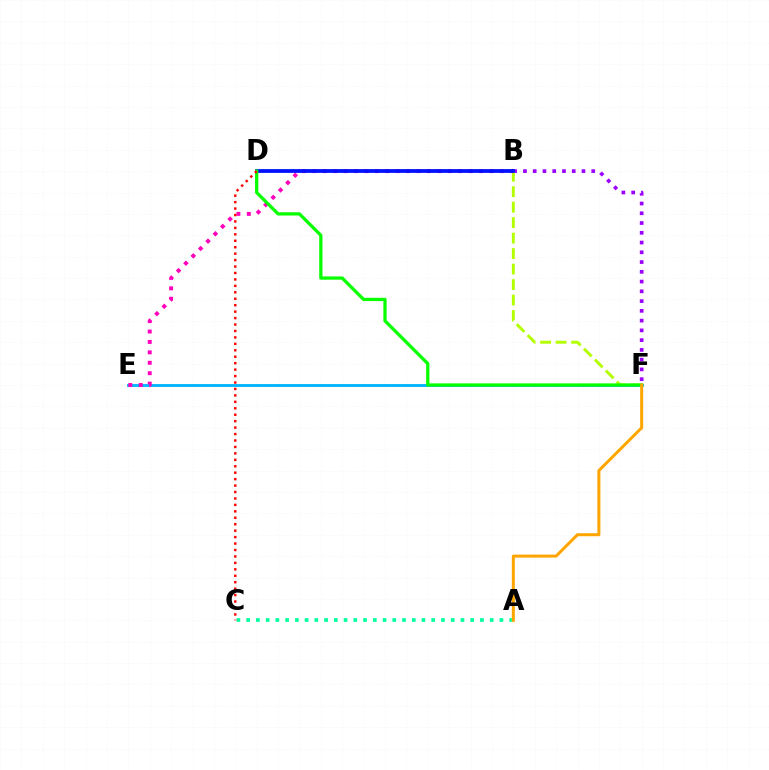{('B', 'F'): [{'color': '#9b00ff', 'line_style': 'dotted', 'thickness': 2.65}, {'color': '#b3ff00', 'line_style': 'dashed', 'thickness': 2.1}], ('A', 'C'): [{'color': '#00ff9d', 'line_style': 'dotted', 'thickness': 2.65}], ('E', 'F'): [{'color': '#00b5ff', 'line_style': 'solid', 'thickness': 2.05}], ('B', 'E'): [{'color': '#ff00bd', 'line_style': 'dotted', 'thickness': 2.83}], ('B', 'D'): [{'color': '#0010ff', 'line_style': 'solid', 'thickness': 2.72}], ('D', 'F'): [{'color': '#08ff00', 'line_style': 'solid', 'thickness': 2.35}], ('A', 'F'): [{'color': '#ffa500', 'line_style': 'solid', 'thickness': 2.17}], ('C', 'D'): [{'color': '#ff0000', 'line_style': 'dotted', 'thickness': 1.75}]}